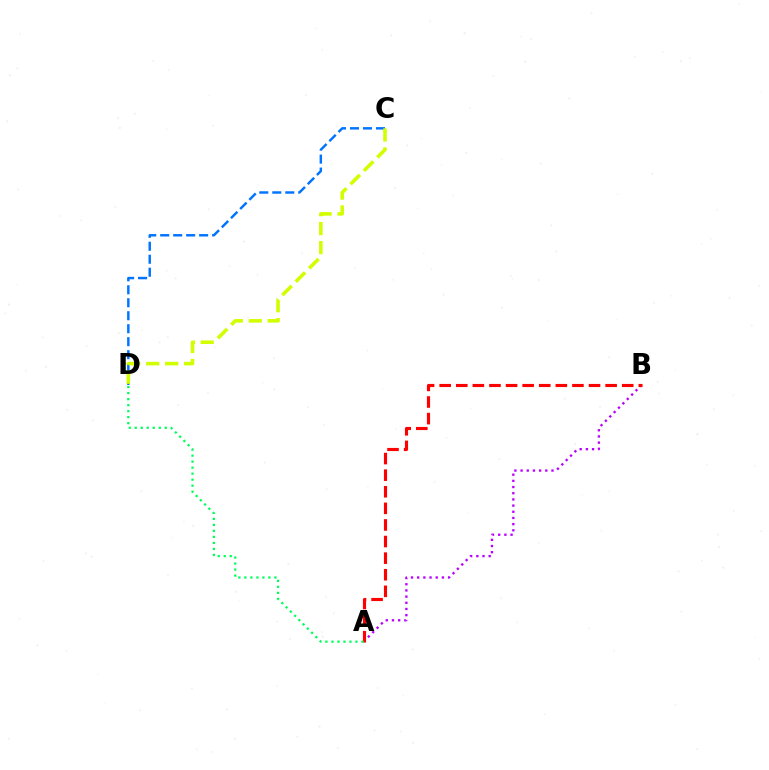{('A', 'B'): [{'color': '#b900ff', 'line_style': 'dotted', 'thickness': 1.68}, {'color': '#ff0000', 'line_style': 'dashed', 'thickness': 2.25}], ('C', 'D'): [{'color': '#0074ff', 'line_style': 'dashed', 'thickness': 1.76}, {'color': '#d1ff00', 'line_style': 'dashed', 'thickness': 2.58}], ('A', 'D'): [{'color': '#00ff5c', 'line_style': 'dotted', 'thickness': 1.63}]}